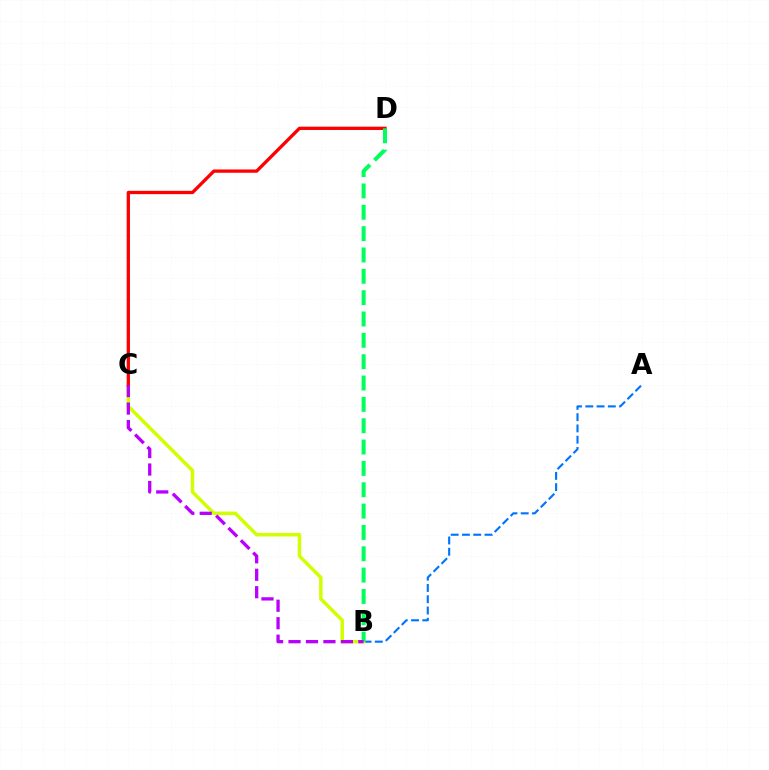{('A', 'B'): [{'color': '#0074ff', 'line_style': 'dashed', 'thickness': 1.53}], ('B', 'C'): [{'color': '#d1ff00', 'line_style': 'solid', 'thickness': 2.51}, {'color': '#b900ff', 'line_style': 'dashed', 'thickness': 2.37}], ('C', 'D'): [{'color': '#ff0000', 'line_style': 'solid', 'thickness': 2.37}], ('B', 'D'): [{'color': '#00ff5c', 'line_style': 'dashed', 'thickness': 2.9}]}